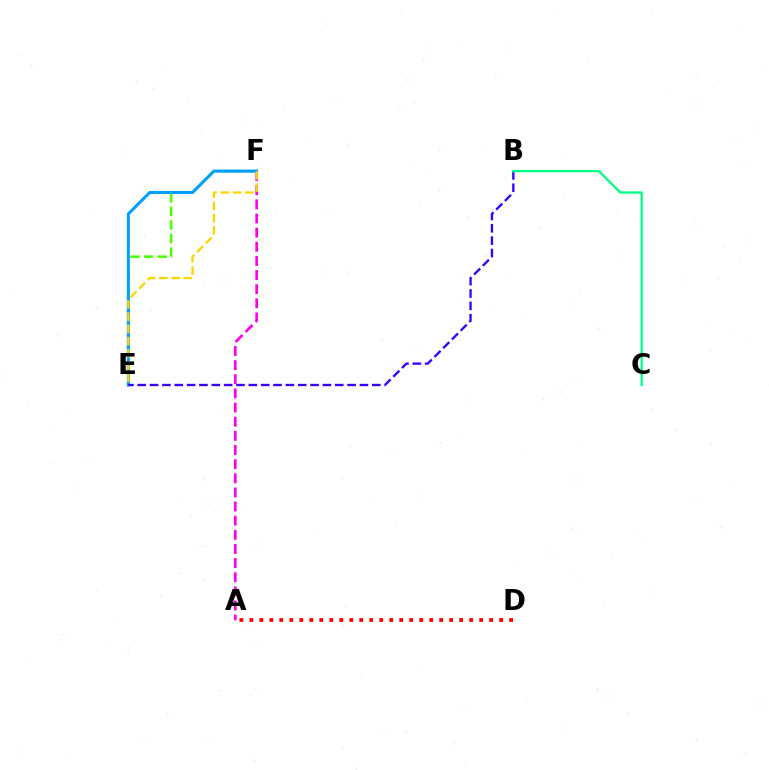{('A', 'F'): [{'color': '#ff00ed', 'line_style': 'dashed', 'thickness': 1.92}], ('A', 'D'): [{'color': '#ff0000', 'line_style': 'dotted', 'thickness': 2.71}], ('E', 'F'): [{'color': '#4fff00', 'line_style': 'dashed', 'thickness': 1.84}, {'color': '#009eff', 'line_style': 'solid', 'thickness': 2.18}, {'color': '#ffd500', 'line_style': 'dashed', 'thickness': 1.66}], ('B', 'E'): [{'color': '#3700ff', 'line_style': 'dashed', 'thickness': 1.68}], ('B', 'C'): [{'color': '#00ff86', 'line_style': 'solid', 'thickness': 1.66}]}